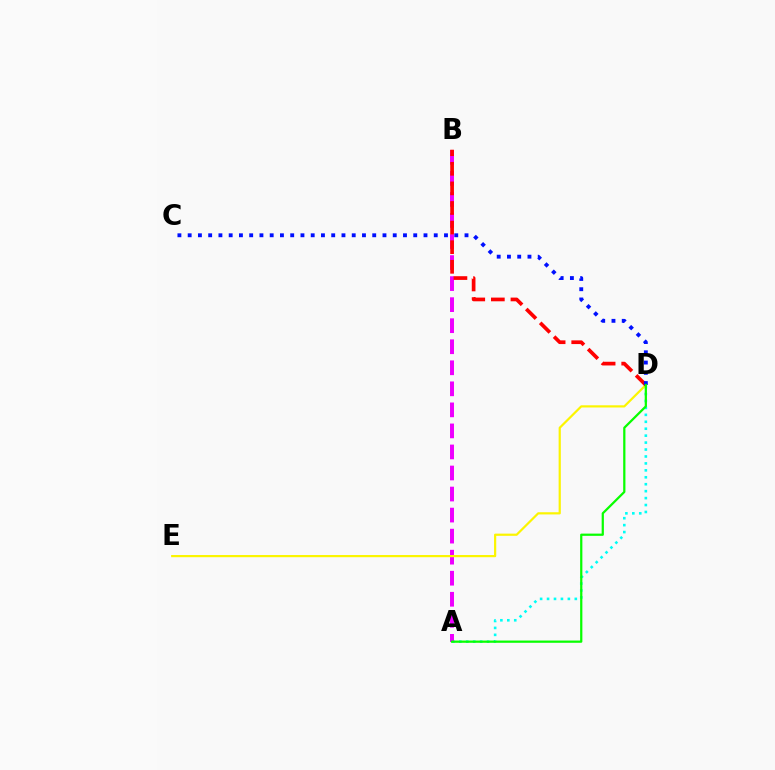{('A', 'D'): [{'color': '#00fff6', 'line_style': 'dotted', 'thickness': 1.88}, {'color': '#08ff00', 'line_style': 'solid', 'thickness': 1.61}], ('A', 'B'): [{'color': '#ee00ff', 'line_style': 'dashed', 'thickness': 2.86}], ('D', 'E'): [{'color': '#fcf500', 'line_style': 'solid', 'thickness': 1.58}], ('B', 'D'): [{'color': '#ff0000', 'line_style': 'dashed', 'thickness': 2.66}], ('C', 'D'): [{'color': '#0010ff', 'line_style': 'dotted', 'thickness': 2.79}]}